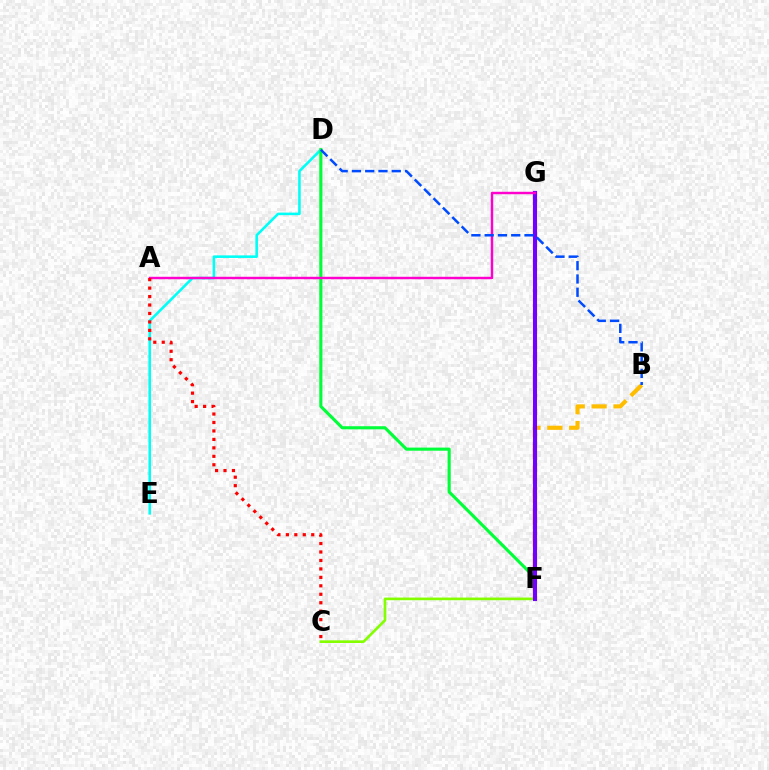{('D', 'E'): [{'color': '#00fff6', 'line_style': 'solid', 'thickness': 1.86}], ('C', 'F'): [{'color': '#84ff00', 'line_style': 'solid', 'thickness': 1.91}], ('D', 'F'): [{'color': '#00ff39', 'line_style': 'solid', 'thickness': 2.24}], ('B', 'F'): [{'color': '#ffbd00', 'line_style': 'dashed', 'thickness': 2.97}], ('F', 'G'): [{'color': '#7200ff', 'line_style': 'solid', 'thickness': 2.97}], ('A', 'G'): [{'color': '#ff00cf', 'line_style': 'solid', 'thickness': 1.75}], ('B', 'D'): [{'color': '#004bff', 'line_style': 'dashed', 'thickness': 1.8}], ('A', 'C'): [{'color': '#ff0000', 'line_style': 'dotted', 'thickness': 2.3}]}